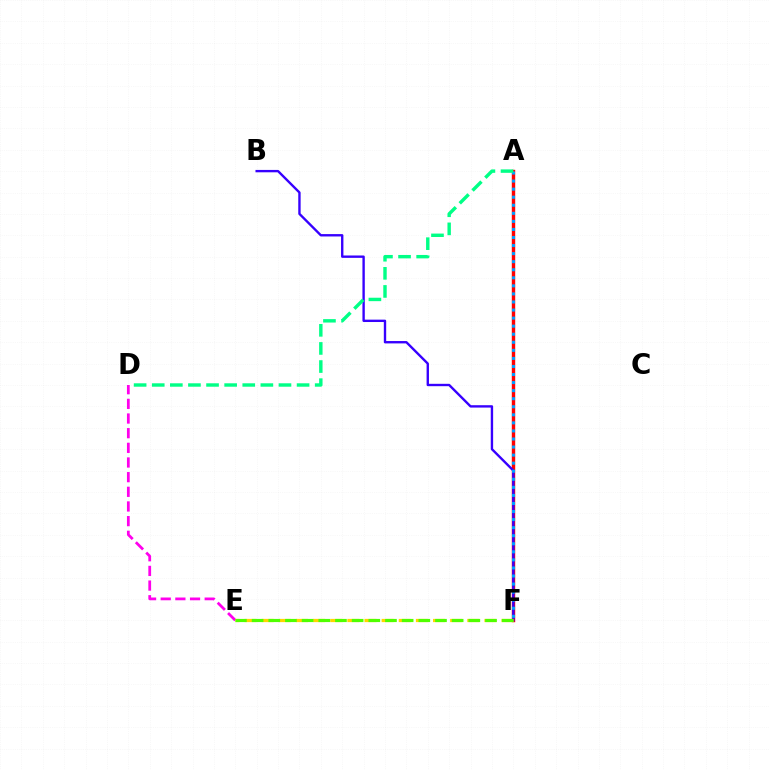{('A', 'F'): [{'color': '#ff0000', 'line_style': 'solid', 'thickness': 2.46}, {'color': '#009eff', 'line_style': 'dotted', 'thickness': 2.19}], ('B', 'F'): [{'color': '#3700ff', 'line_style': 'solid', 'thickness': 1.71}], ('D', 'E'): [{'color': '#ff00ed', 'line_style': 'dashed', 'thickness': 1.99}], ('A', 'D'): [{'color': '#00ff86', 'line_style': 'dashed', 'thickness': 2.46}], ('E', 'F'): [{'color': '#ffd500', 'line_style': 'dashed', 'thickness': 2.33}, {'color': '#4fff00', 'line_style': 'dashed', 'thickness': 2.26}]}